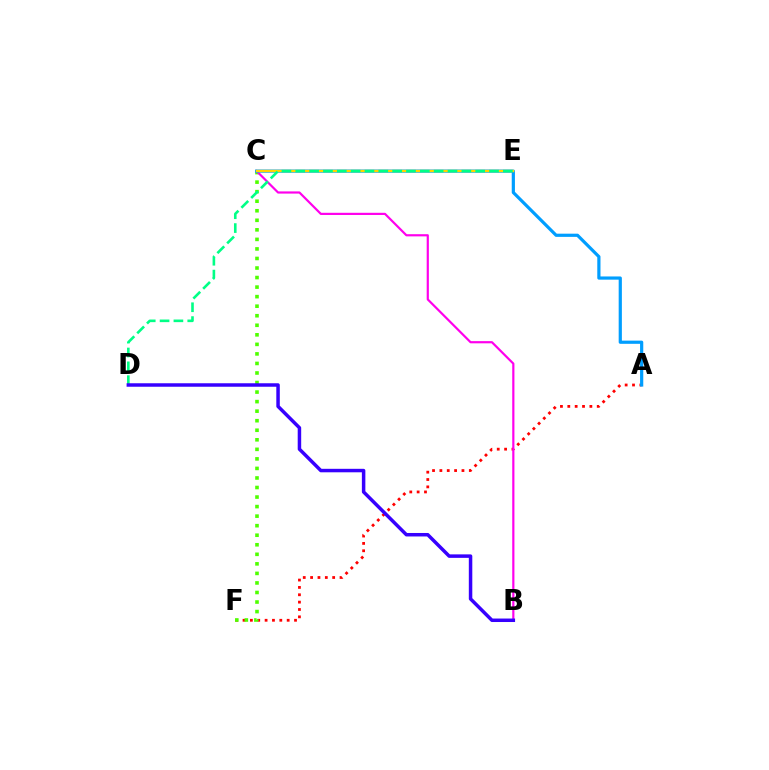{('A', 'F'): [{'color': '#ff0000', 'line_style': 'dotted', 'thickness': 2.0}], ('C', 'F'): [{'color': '#4fff00', 'line_style': 'dotted', 'thickness': 2.59}], ('B', 'C'): [{'color': '#ff00ed', 'line_style': 'solid', 'thickness': 1.58}], ('A', 'C'): [{'color': '#009eff', 'line_style': 'solid', 'thickness': 2.3}], ('C', 'E'): [{'color': '#ffd500', 'line_style': 'solid', 'thickness': 1.7}], ('D', 'E'): [{'color': '#00ff86', 'line_style': 'dashed', 'thickness': 1.88}], ('B', 'D'): [{'color': '#3700ff', 'line_style': 'solid', 'thickness': 2.51}]}